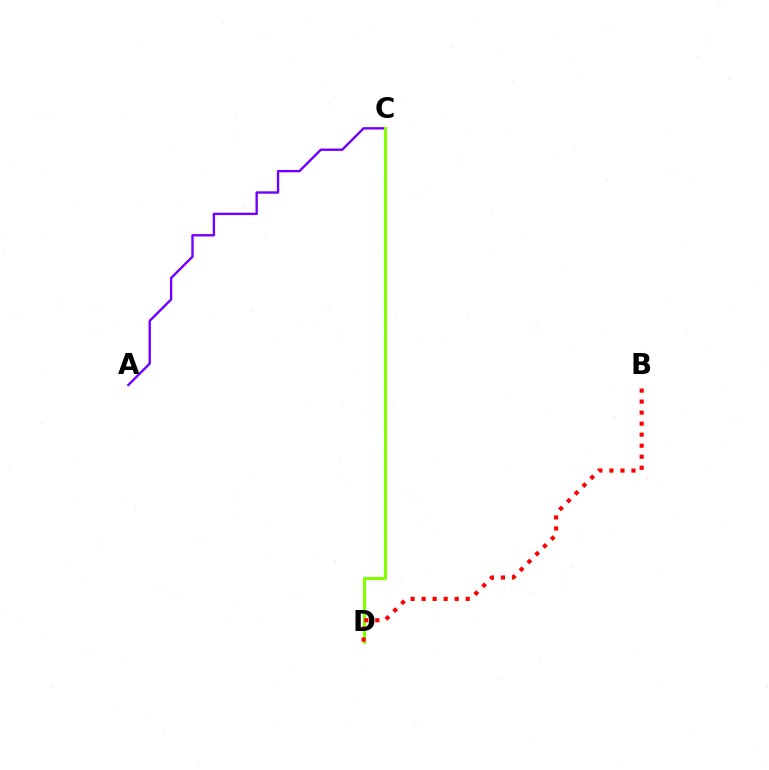{('C', 'D'): [{'color': '#00fff6', 'line_style': 'dotted', 'thickness': 1.57}, {'color': '#84ff00', 'line_style': 'solid', 'thickness': 2.22}], ('A', 'C'): [{'color': '#7200ff', 'line_style': 'solid', 'thickness': 1.71}], ('B', 'D'): [{'color': '#ff0000', 'line_style': 'dotted', 'thickness': 2.99}]}